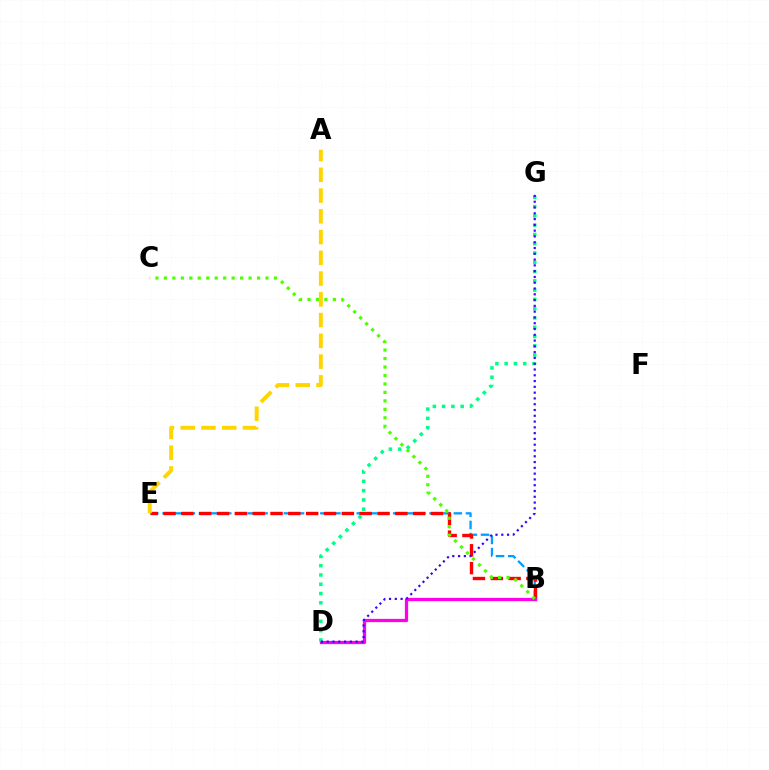{('B', 'E'): [{'color': '#009eff', 'line_style': 'dashed', 'thickness': 1.65}, {'color': '#ff0000', 'line_style': 'dashed', 'thickness': 2.42}], ('B', 'D'): [{'color': '#ff00ed', 'line_style': 'solid', 'thickness': 2.35}], ('B', 'C'): [{'color': '#4fff00', 'line_style': 'dotted', 'thickness': 2.3}], ('A', 'E'): [{'color': '#ffd500', 'line_style': 'dashed', 'thickness': 2.82}], ('D', 'G'): [{'color': '#00ff86', 'line_style': 'dotted', 'thickness': 2.52}, {'color': '#3700ff', 'line_style': 'dotted', 'thickness': 1.57}]}